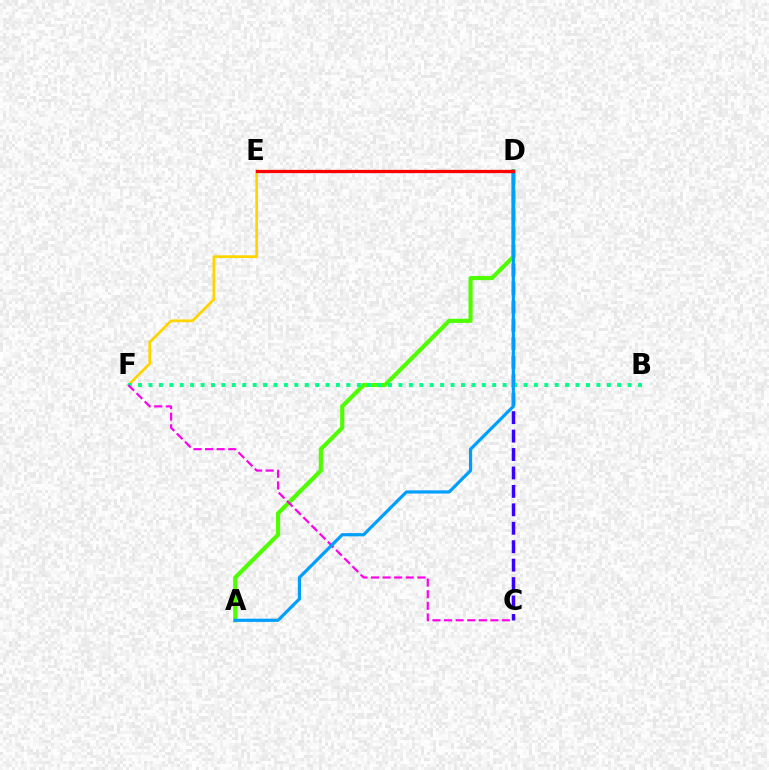{('E', 'F'): [{'color': '#ffd500', 'line_style': 'solid', 'thickness': 1.97}], ('C', 'D'): [{'color': '#3700ff', 'line_style': 'dashed', 'thickness': 2.5}], ('A', 'D'): [{'color': '#4fff00', 'line_style': 'solid', 'thickness': 2.99}, {'color': '#009eff', 'line_style': 'solid', 'thickness': 2.3}], ('B', 'F'): [{'color': '#00ff86', 'line_style': 'dotted', 'thickness': 2.83}], ('C', 'F'): [{'color': '#ff00ed', 'line_style': 'dashed', 'thickness': 1.57}], ('D', 'E'): [{'color': '#ff0000', 'line_style': 'solid', 'thickness': 2.35}]}